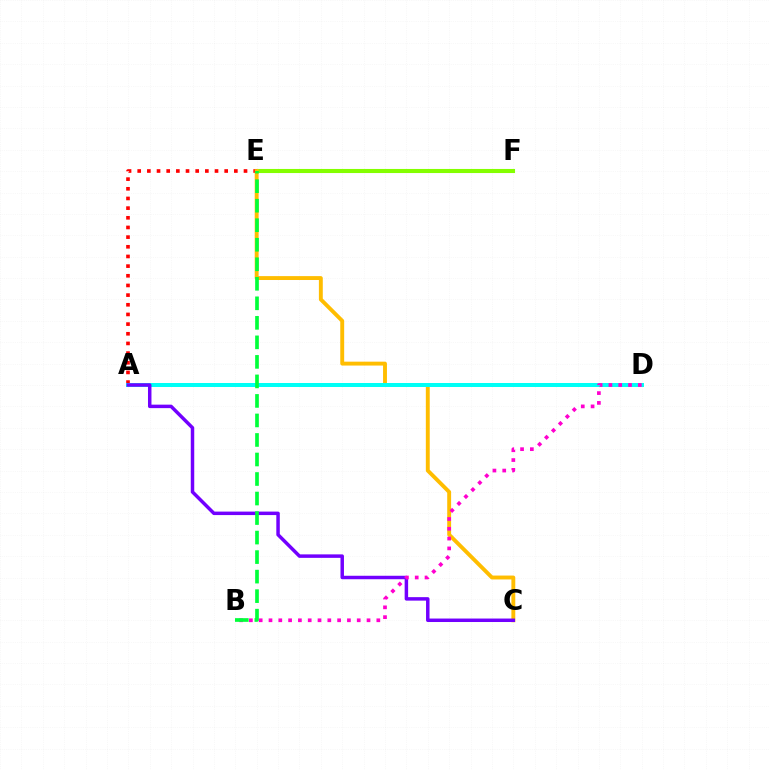{('E', 'F'): [{'color': '#84ff00', 'line_style': 'solid', 'thickness': 2.94}], ('A', 'E'): [{'color': '#ff0000', 'line_style': 'dotted', 'thickness': 2.63}], ('C', 'E'): [{'color': '#ffbd00', 'line_style': 'solid', 'thickness': 2.8}], ('A', 'D'): [{'color': '#004bff', 'line_style': 'dotted', 'thickness': 1.82}, {'color': '#00fff6', 'line_style': 'solid', 'thickness': 2.87}], ('A', 'C'): [{'color': '#7200ff', 'line_style': 'solid', 'thickness': 2.5}], ('B', 'D'): [{'color': '#ff00cf', 'line_style': 'dotted', 'thickness': 2.66}], ('B', 'E'): [{'color': '#00ff39', 'line_style': 'dashed', 'thickness': 2.65}]}